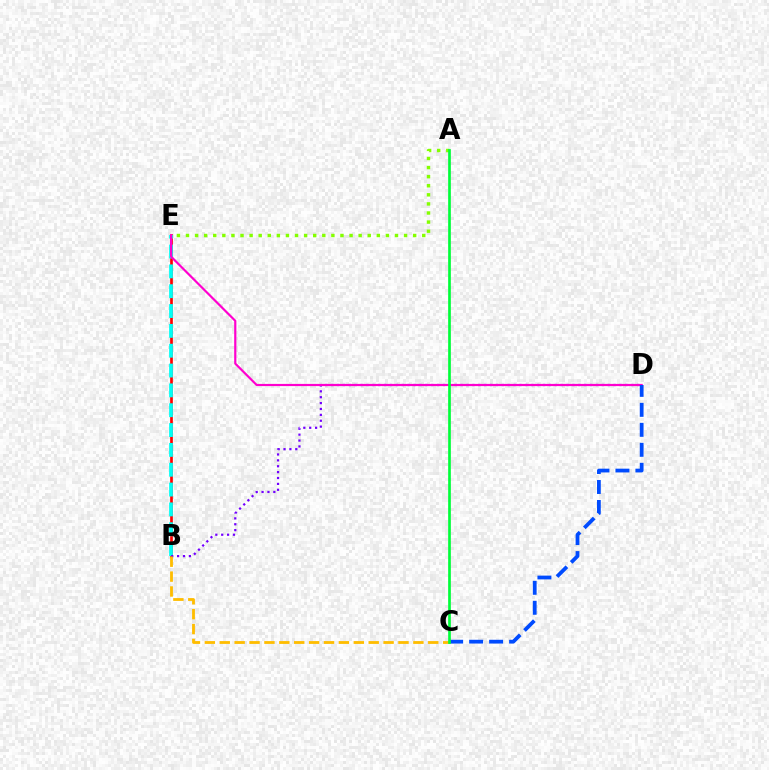{('B', 'E'): [{'color': '#ff0000', 'line_style': 'solid', 'thickness': 1.93}, {'color': '#00fff6', 'line_style': 'dashed', 'thickness': 2.69}], ('B', 'D'): [{'color': '#7200ff', 'line_style': 'dotted', 'thickness': 1.6}], ('D', 'E'): [{'color': '#ff00cf', 'line_style': 'solid', 'thickness': 1.57}], ('B', 'C'): [{'color': '#ffbd00', 'line_style': 'dashed', 'thickness': 2.02}], ('A', 'E'): [{'color': '#84ff00', 'line_style': 'dotted', 'thickness': 2.47}], ('C', 'D'): [{'color': '#004bff', 'line_style': 'dashed', 'thickness': 2.72}], ('A', 'C'): [{'color': '#00ff39', 'line_style': 'solid', 'thickness': 1.93}]}